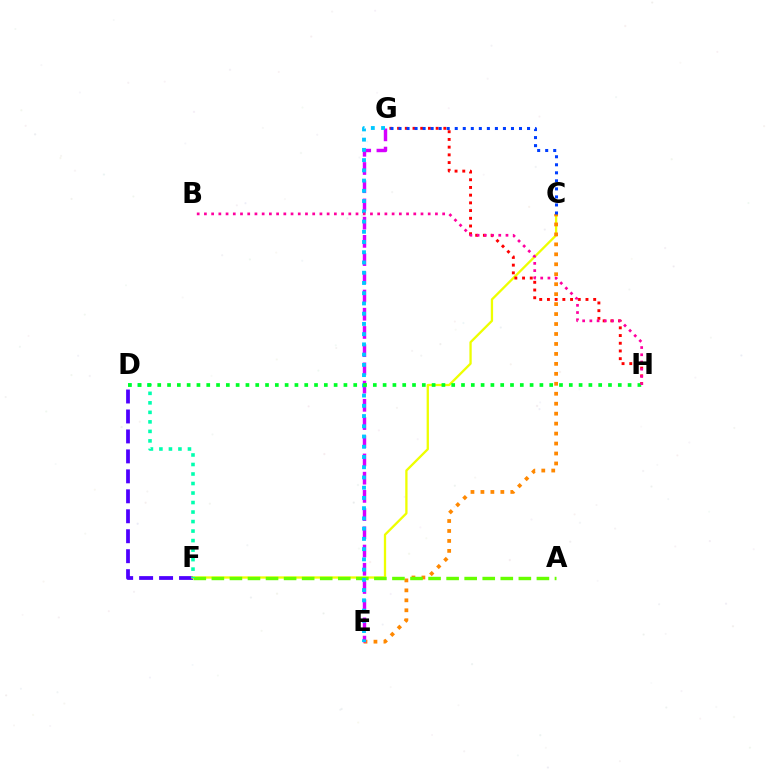{('D', 'F'): [{'color': '#4f00ff', 'line_style': 'dashed', 'thickness': 2.71}, {'color': '#00ffaf', 'line_style': 'dotted', 'thickness': 2.58}], ('C', 'F'): [{'color': '#eeff00', 'line_style': 'solid', 'thickness': 1.66}], ('C', 'E'): [{'color': '#ff8800', 'line_style': 'dotted', 'thickness': 2.71}], ('A', 'F'): [{'color': '#66ff00', 'line_style': 'dashed', 'thickness': 2.45}], ('E', 'G'): [{'color': '#d600ff', 'line_style': 'dashed', 'thickness': 2.47}, {'color': '#00c7ff', 'line_style': 'dotted', 'thickness': 2.78}], ('G', 'H'): [{'color': '#ff0000', 'line_style': 'dotted', 'thickness': 2.09}], ('D', 'H'): [{'color': '#00ff27', 'line_style': 'dotted', 'thickness': 2.66}], ('B', 'H'): [{'color': '#ff00a0', 'line_style': 'dotted', 'thickness': 1.96}], ('C', 'G'): [{'color': '#003fff', 'line_style': 'dotted', 'thickness': 2.18}]}